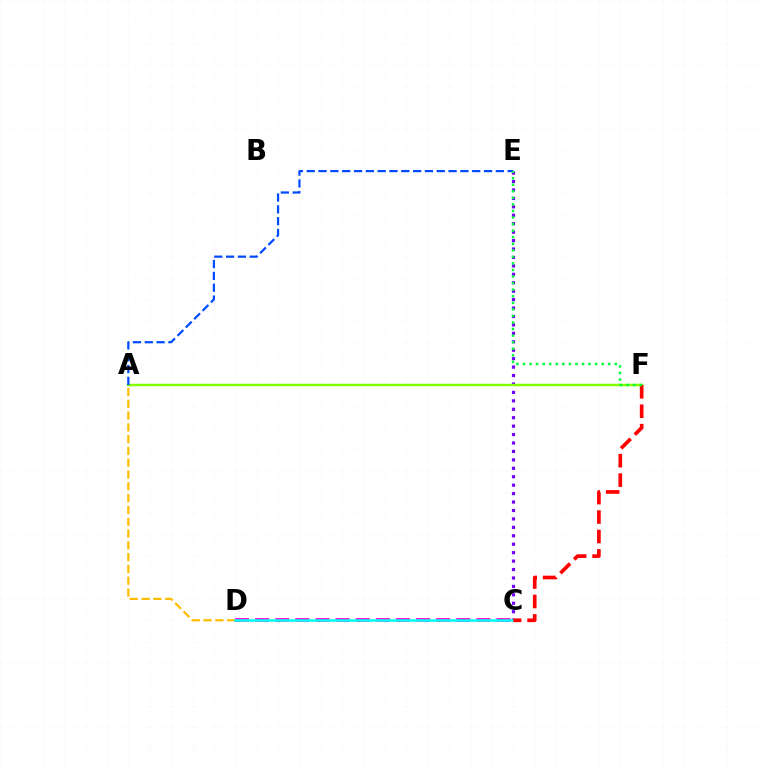{('A', 'D'): [{'color': '#ffbd00', 'line_style': 'dashed', 'thickness': 1.6}], ('C', 'D'): [{'color': '#ff00cf', 'line_style': 'dashed', 'thickness': 2.73}, {'color': '#00fff6', 'line_style': 'solid', 'thickness': 1.83}], ('C', 'E'): [{'color': '#7200ff', 'line_style': 'dotted', 'thickness': 2.29}], ('A', 'F'): [{'color': '#84ff00', 'line_style': 'solid', 'thickness': 1.78}], ('C', 'F'): [{'color': '#ff0000', 'line_style': 'dashed', 'thickness': 2.64}], ('A', 'E'): [{'color': '#004bff', 'line_style': 'dashed', 'thickness': 1.61}], ('E', 'F'): [{'color': '#00ff39', 'line_style': 'dotted', 'thickness': 1.78}]}